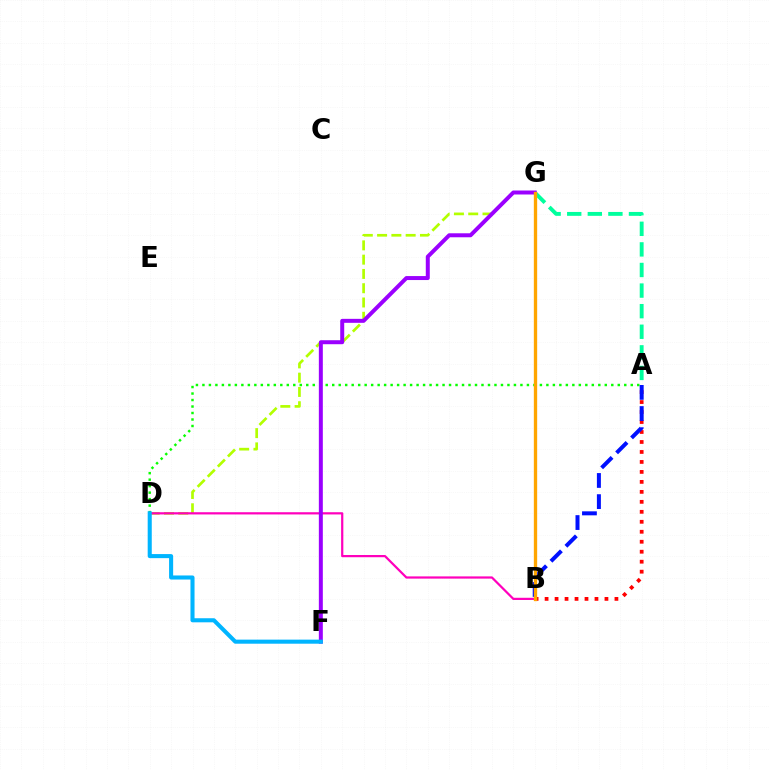{('A', 'D'): [{'color': '#08ff00', 'line_style': 'dotted', 'thickness': 1.76}], ('D', 'G'): [{'color': '#b3ff00', 'line_style': 'dashed', 'thickness': 1.94}], ('B', 'D'): [{'color': '#ff00bd', 'line_style': 'solid', 'thickness': 1.6}], ('A', 'B'): [{'color': '#ff0000', 'line_style': 'dotted', 'thickness': 2.71}, {'color': '#0010ff', 'line_style': 'dashed', 'thickness': 2.87}], ('A', 'G'): [{'color': '#00ff9d', 'line_style': 'dashed', 'thickness': 2.8}], ('F', 'G'): [{'color': '#9b00ff', 'line_style': 'solid', 'thickness': 2.87}], ('B', 'G'): [{'color': '#ffa500', 'line_style': 'solid', 'thickness': 2.4}], ('D', 'F'): [{'color': '#00b5ff', 'line_style': 'solid', 'thickness': 2.93}]}